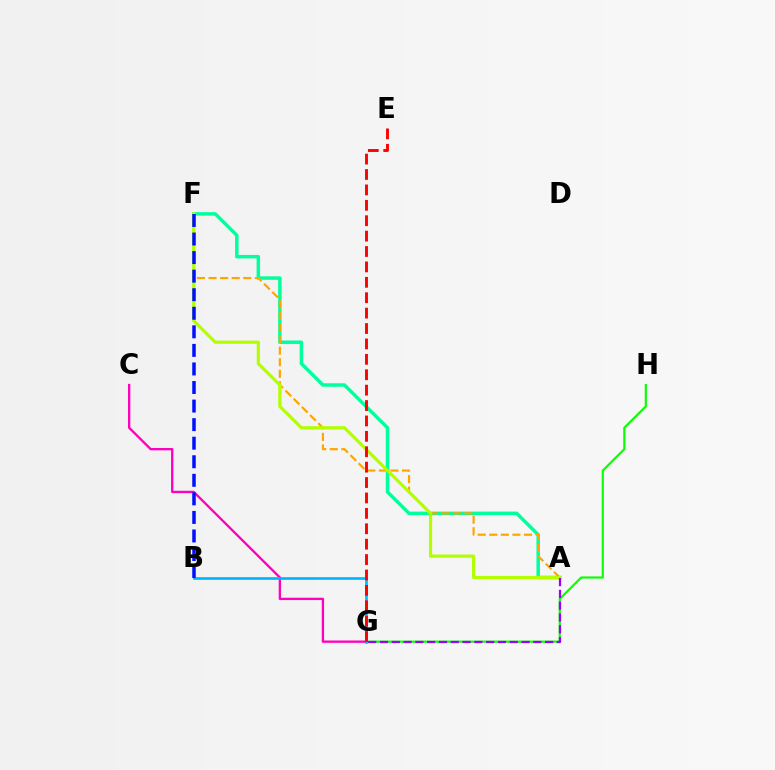{('A', 'F'): [{'color': '#00ff9d', 'line_style': 'solid', 'thickness': 2.5}, {'color': '#ffa500', 'line_style': 'dashed', 'thickness': 1.57}, {'color': '#b3ff00', 'line_style': 'solid', 'thickness': 2.31}], ('G', 'H'): [{'color': '#08ff00', 'line_style': 'solid', 'thickness': 1.54}], ('A', 'G'): [{'color': '#9b00ff', 'line_style': 'dashed', 'thickness': 1.6}], ('C', 'G'): [{'color': '#ff00bd', 'line_style': 'solid', 'thickness': 1.68}], ('B', 'G'): [{'color': '#00b5ff', 'line_style': 'solid', 'thickness': 1.91}], ('E', 'G'): [{'color': '#ff0000', 'line_style': 'dashed', 'thickness': 2.09}], ('B', 'F'): [{'color': '#0010ff', 'line_style': 'dashed', 'thickness': 2.52}]}